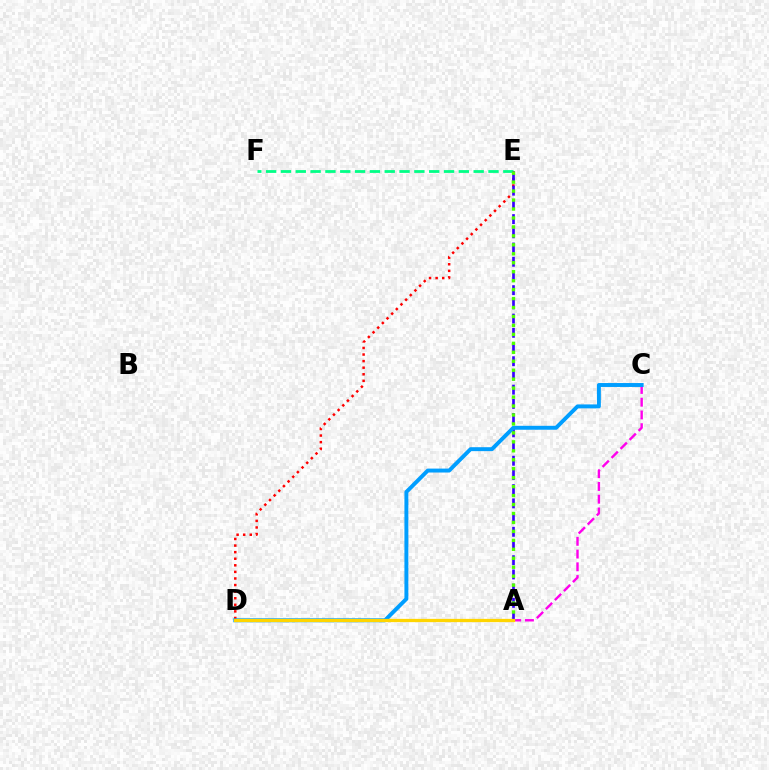{('D', 'E'): [{'color': '#ff0000', 'line_style': 'dotted', 'thickness': 1.79}], ('E', 'F'): [{'color': '#00ff86', 'line_style': 'dashed', 'thickness': 2.01}], ('A', 'C'): [{'color': '#ff00ed', 'line_style': 'dashed', 'thickness': 1.73}], ('A', 'E'): [{'color': '#3700ff', 'line_style': 'dashed', 'thickness': 1.93}, {'color': '#4fff00', 'line_style': 'dotted', 'thickness': 2.43}], ('C', 'D'): [{'color': '#009eff', 'line_style': 'solid', 'thickness': 2.83}], ('A', 'D'): [{'color': '#ffd500', 'line_style': 'solid', 'thickness': 2.35}]}